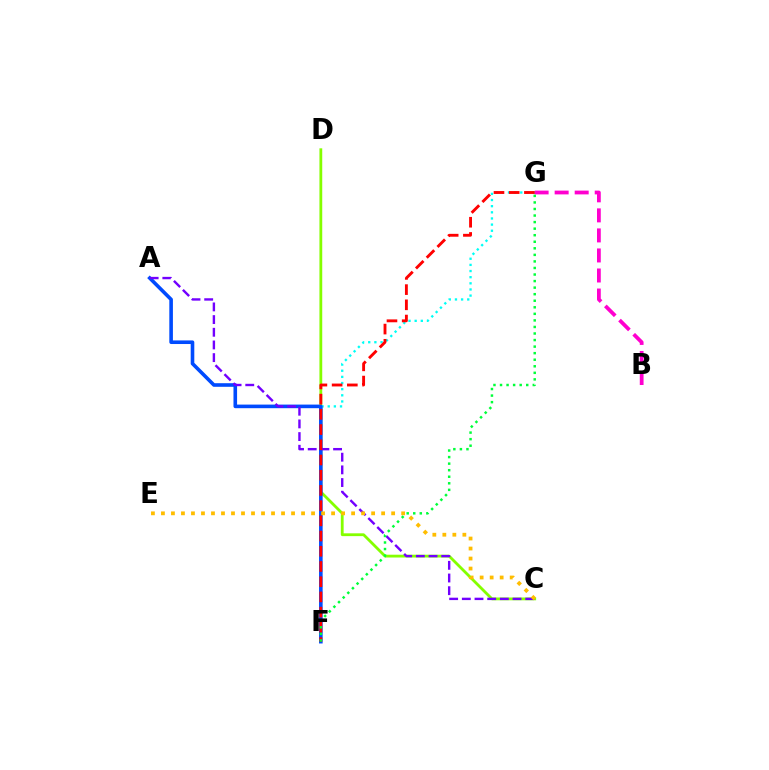{('C', 'D'): [{'color': '#84ff00', 'line_style': 'solid', 'thickness': 2.02}], ('F', 'G'): [{'color': '#00fff6', 'line_style': 'dotted', 'thickness': 1.67}, {'color': '#ff0000', 'line_style': 'dashed', 'thickness': 2.07}, {'color': '#00ff39', 'line_style': 'dotted', 'thickness': 1.78}], ('A', 'F'): [{'color': '#004bff', 'line_style': 'solid', 'thickness': 2.6}], ('A', 'C'): [{'color': '#7200ff', 'line_style': 'dashed', 'thickness': 1.72}], ('C', 'E'): [{'color': '#ffbd00', 'line_style': 'dotted', 'thickness': 2.72}], ('B', 'G'): [{'color': '#ff00cf', 'line_style': 'dashed', 'thickness': 2.72}]}